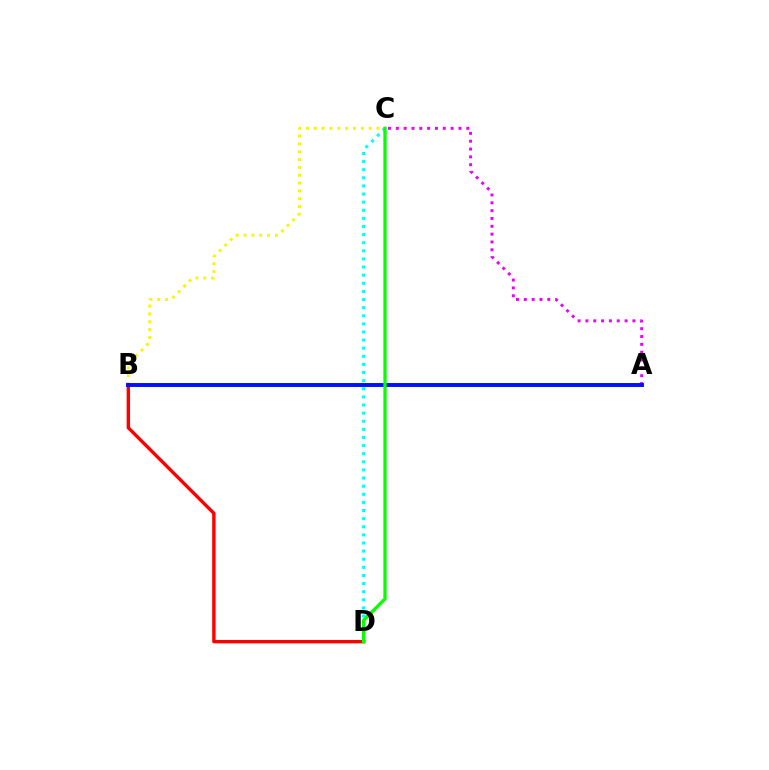{('B', 'C'): [{'color': '#fcf500', 'line_style': 'dotted', 'thickness': 2.13}], ('C', 'D'): [{'color': '#00fff6', 'line_style': 'dotted', 'thickness': 2.2}, {'color': '#08ff00', 'line_style': 'solid', 'thickness': 2.38}], ('A', 'C'): [{'color': '#ee00ff', 'line_style': 'dotted', 'thickness': 2.13}], ('B', 'D'): [{'color': '#ff0000', 'line_style': 'solid', 'thickness': 2.45}], ('A', 'B'): [{'color': '#0010ff', 'line_style': 'solid', 'thickness': 2.83}]}